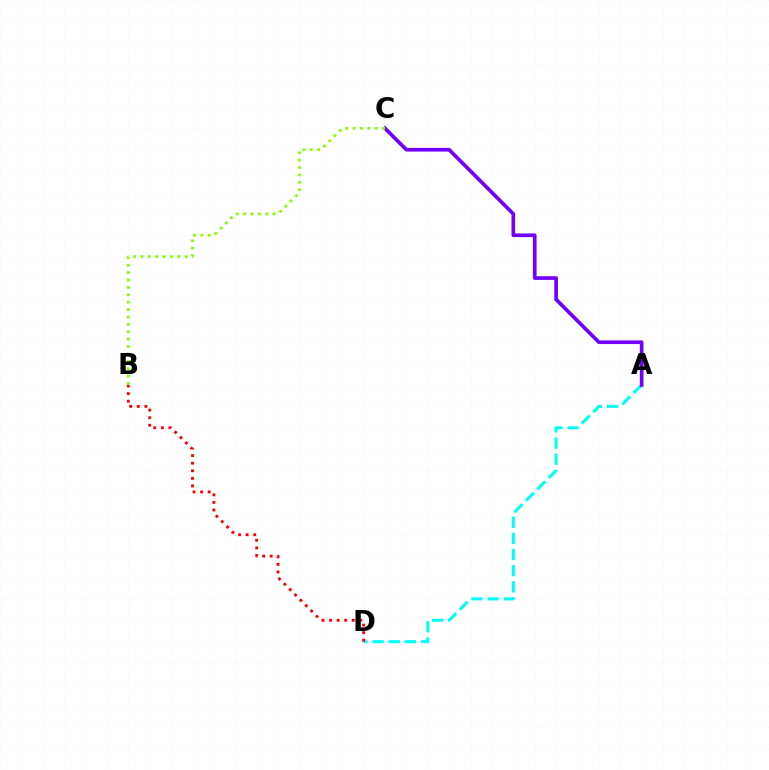{('A', 'D'): [{'color': '#00fff6', 'line_style': 'dashed', 'thickness': 2.19}], ('A', 'C'): [{'color': '#7200ff', 'line_style': 'solid', 'thickness': 2.64}], ('B', 'D'): [{'color': '#ff0000', 'line_style': 'dotted', 'thickness': 2.06}], ('B', 'C'): [{'color': '#84ff00', 'line_style': 'dotted', 'thickness': 2.01}]}